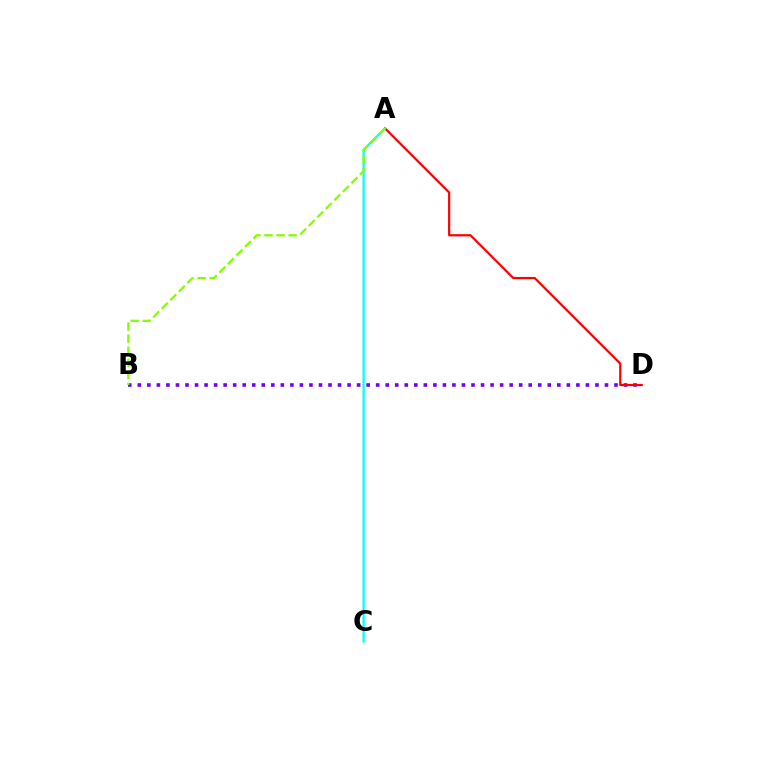{('B', 'D'): [{'color': '#7200ff', 'line_style': 'dotted', 'thickness': 2.59}], ('A', 'D'): [{'color': '#ff0000', 'line_style': 'solid', 'thickness': 1.6}], ('A', 'C'): [{'color': '#00fff6', 'line_style': 'solid', 'thickness': 1.6}], ('A', 'B'): [{'color': '#84ff00', 'line_style': 'dashed', 'thickness': 1.64}]}